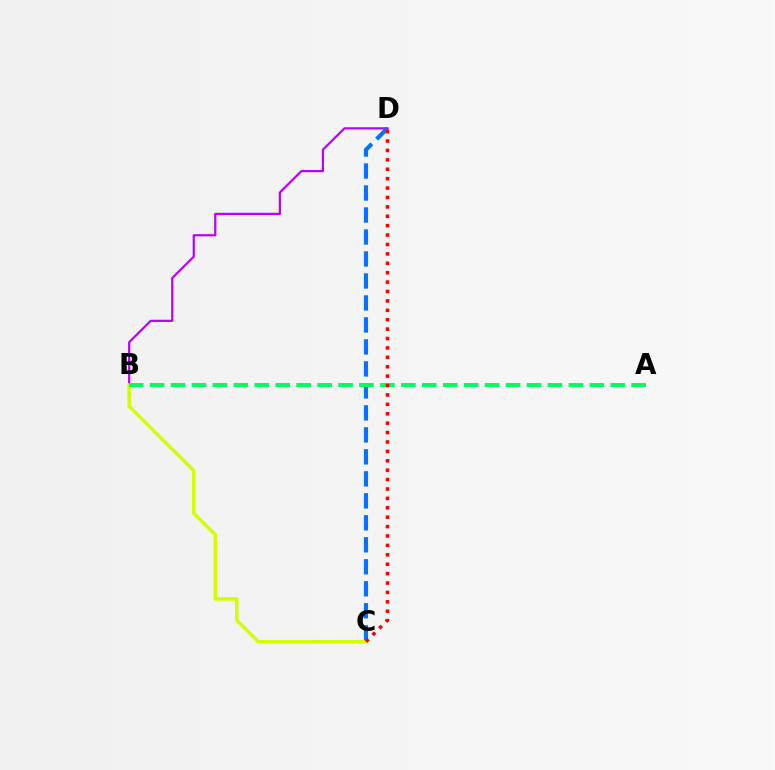{('B', 'D'): [{'color': '#b900ff', 'line_style': 'solid', 'thickness': 1.58}], ('C', 'D'): [{'color': '#0074ff', 'line_style': 'dashed', 'thickness': 2.99}, {'color': '#ff0000', 'line_style': 'dotted', 'thickness': 2.56}], ('B', 'C'): [{'color': '#d1ff00', 'line_style': 'solid', 'thickness': 2.52}], ('A', 'B'): [{'color': '#00ff5c', 'line_style': 'dashed', 'thickness': 2.84}]}